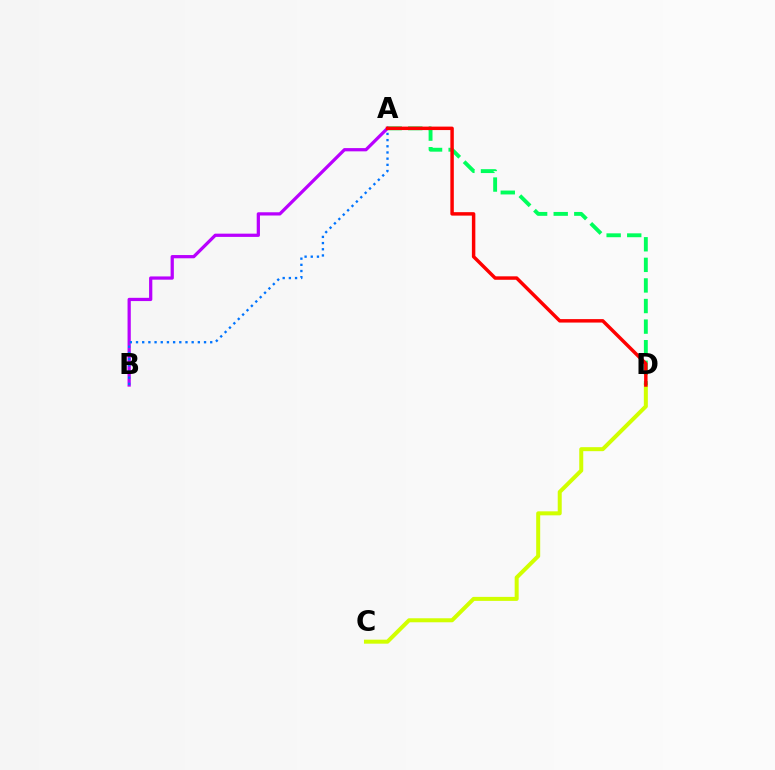{('C', 'D'): [{'color': '#d1ff00', 'line_style': 'solid', 'thickness': 2.88}], ('A', 'D'): [{'color': '#00ff5c', 'line_style': 'dashed', 'thickness': 2.8}, {'color': '#ff0000', 'line_style': 'solid', 'thickness': 2.49}], ('A', 'B'): [{'color': '#b900ff', 'line_style': 'solid', 'thickness': 2.33}, {'color': '#0074ff', 'line_style': 'dotted', 'thickness': 1.68}]}